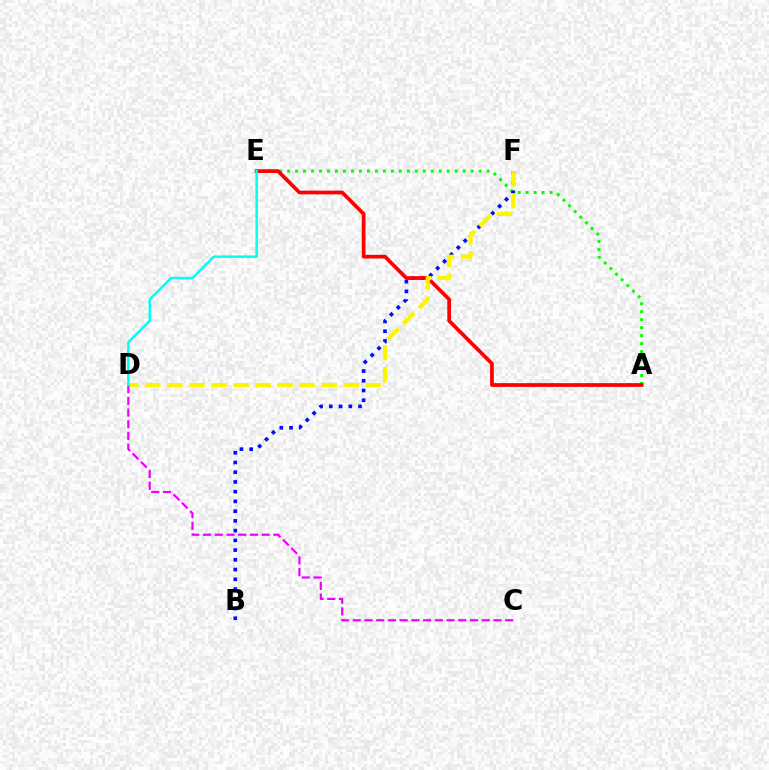{('A', 'E'): [{'color': '#08ff00', 'line_style': 'dotted', 'thickness': 2.17}, {'color': '#ff0000', 'line_style': 'solid', 'thickness': 2.68}], ('B', 'F'): [{'color': '#0010ff', 'line_style': 'dotted', 'thickness': 2.65}], ('D', 'F'): [{'color': '#fcf500', 'line_style': 'dashed', 'thickness': 2.99}], ('C', 'D'): [{'color': '#ee00ff', 'line_style': 'dashed', 'thickness': 1.59}], ('D', 'E'): [{'color': '#00fff6', 'line_style': 'solid', 'thickness': 1.79}]}